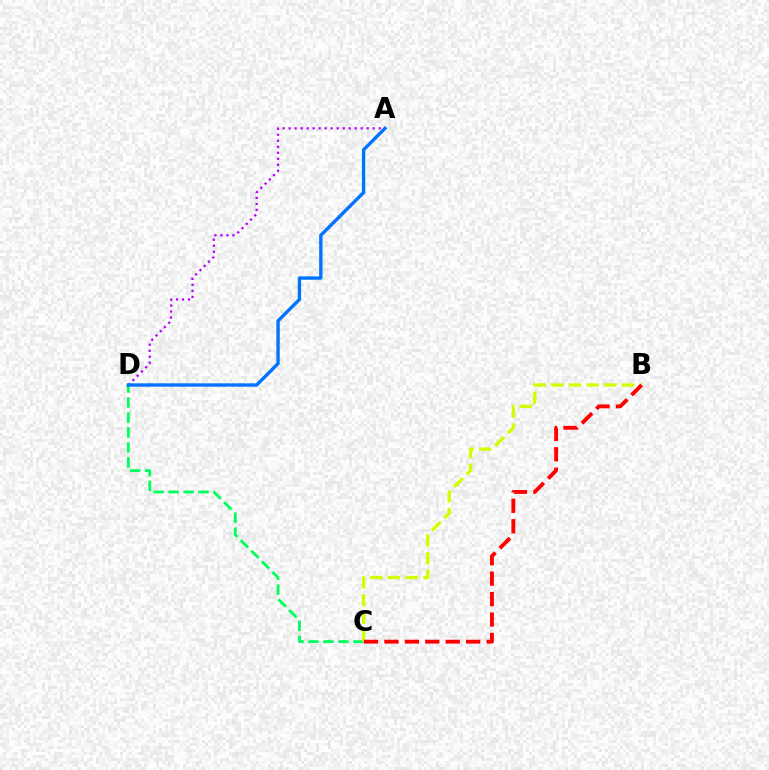{('C', 'D'): [{'color': '#00ff5c', 'line_style': 'dashed', 'thickness': 2.03}], ('A', 'D'): [{'color': '#b900ff', 'line_style': 'dotted', 'thickness': 1.63}, {'color': '#0074ff', 'line_style': 'solid', 'thickness': 2.42}], ('B', 'C'): [{'color': '#d1ff00', 'line_style': 'dashed', 'thickness': 2.4}, {'color': '#ff0000', 'line_style': 'dashed', 'thickness': 2.78}]}